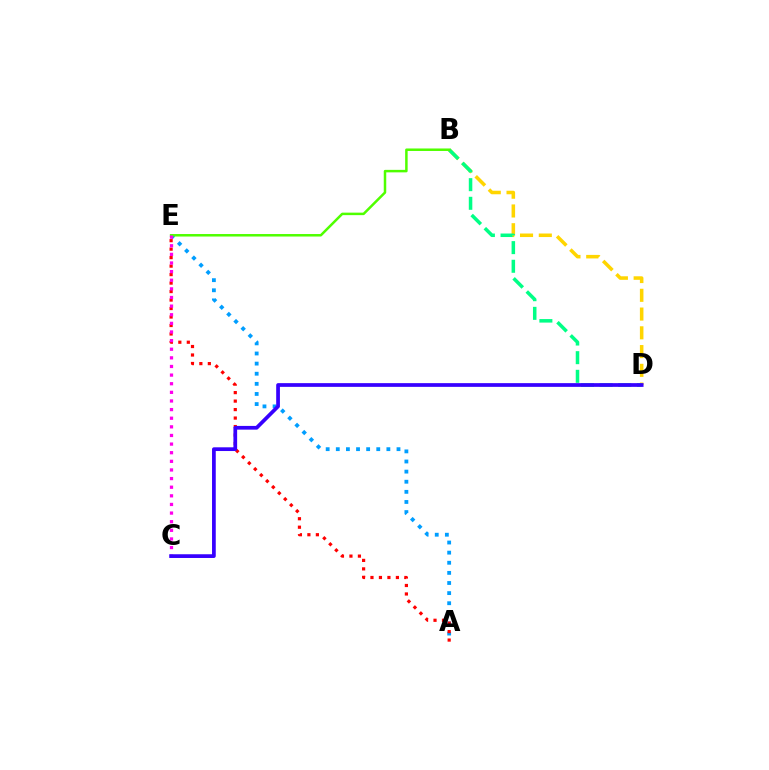{('A', 'E'): [{'color': '#009eff', 'line_style': 'dotted', 'thickness': 2.75}, {'color': '#ff0000', 'line_style': 'dotted', 'thickness': 2.3}], ('B', 'D'): [{'color': '#ffd500', 'line_style': 'dashed', 'thickness': 2.55}, {'color': '#00ff86', 'line_style': 'dashed', 'thickness': 2.53}], ('B', 'E'): [{'color': '#4fff00', 'line_style': 'solid', 'thickness': 1.8}], ('C', 'E'): [{'color': '#ff00ed', 'line_style': 'dotted', 'thickness': 2.34}], ('C', 'D'): [{'color': '#3700ff', 'line_style': 'solid', 'thickness': 2.68}]}